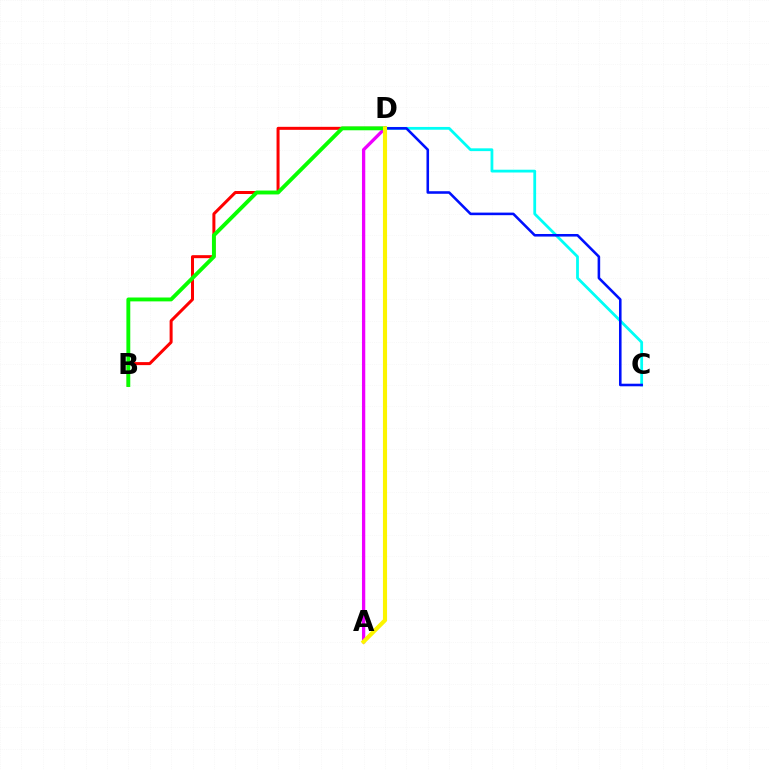{('A', 'D'): [{'color': '#ee00ff', 'line_style': 'solid', 'thickness': 2.37}, {'color': '#fcf500', 'line_style': 'solid', 'thickness': 2.95}], ('C', 'D'): [{'color': '#00fff6', 'line_style': 'solid', 'thickness': 2.01}, {'color': '#0010ff', 'line_style': 'solid', 'thickness': 1.85}], ('B', 'D'): [{'color': '#ff0000', 'line_style': 'solid', 'thickness': 2.17}, {'color': '#08ff00', 'line_style': 'solid', 'thickness': 2.79}]}